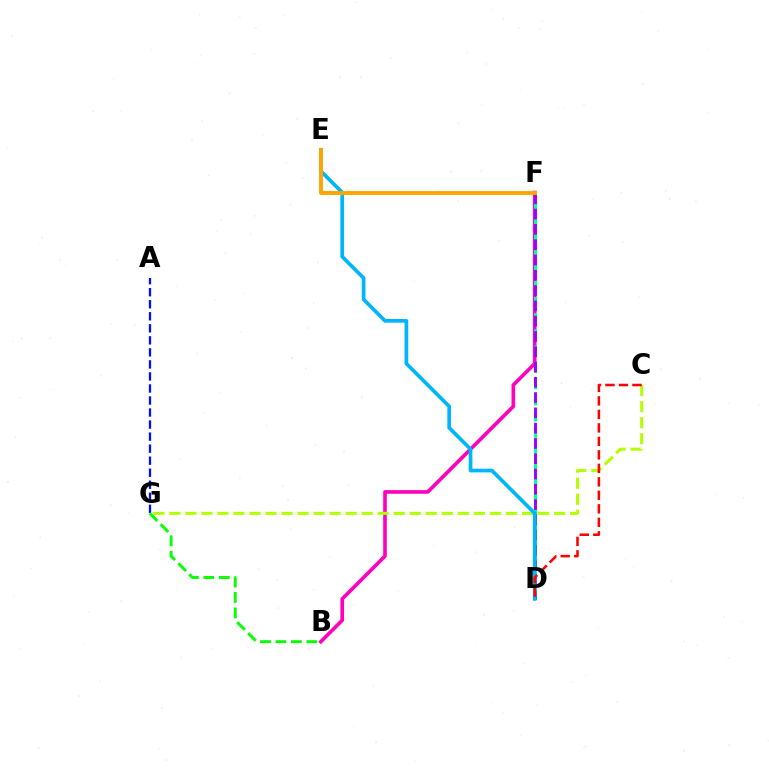{('B', 'F'): [{'color': '#ff00bd', 'line_style': 'solid', 'thickness': 2.62}], ('A', 'G'): [{'color': '#0010ff', 'line_style': 'dashed', 'thickness': 1.63}], ('C', 'G'): [{'color': '#b3ff00', 'line_style': 'dashed', 'thickness': 2.18}], ('D', 'F'): [{'color': '#00ff9d', 'line_style': 'dashed', 'thickness': 2.2}, {'color': '#9b00ff', 'line_style': 'dashed', 'thickness': 2.08}], ('D', 'E'): [{'color': '#00b5ff', 'line_style': 'solid', 'thickness': 2.66}], ('E', 'F'): [{'color': '#ffa500', 'line_style': 'solid', 'thickness': 2.8}], ('B', 'G'): [{'color': '#08ff00', 'line_style': 'dashed', 'thickness': 2.1}], ('C', 'D'): [{'color': '#ff0000', 'line_style': 'dashed', 'thickness': 1.83}]}